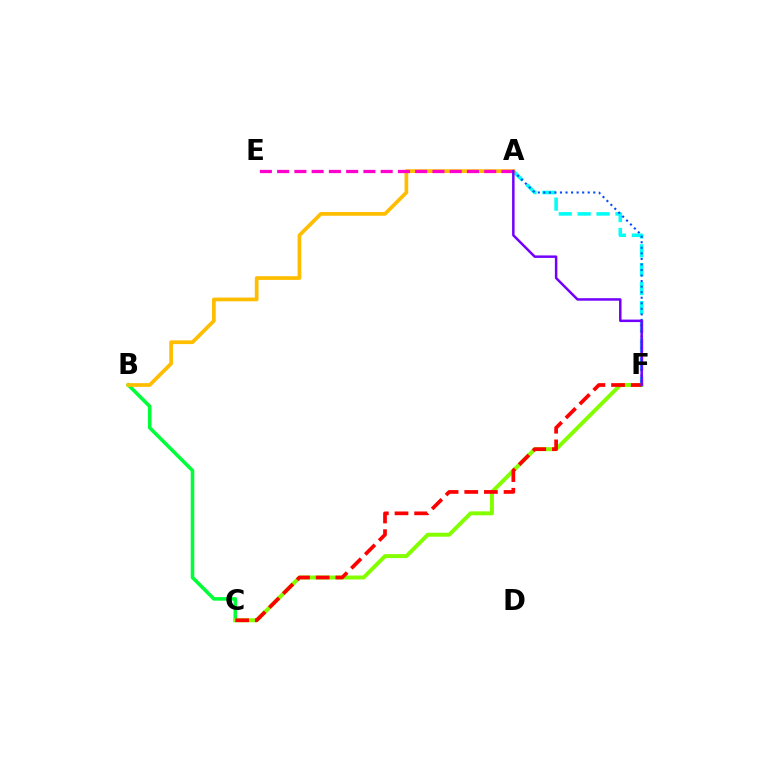{('A', 'F'): [{'color': '#00fff6', 'line_style': 'dashed', 'thickness': 2.57}, {'color': '#004bff', 'line_style': 'dotted', 'thickness': 1.51}, {'color': '#7200ff', 'line_style': 'solid', 'thickness': 1.79}], ('B', 'C'): [{'color': '#00ff39', 'line_style': 'solid', 'thickness': 2.56}], ('C', 'F'): [{'color': '#84ff00', 'line_style': 'solid', 'thickness': 2.85}, {'color': '#ff0000', 'line_style': 'dashed', 'thickness': 2.67}], ('A', 'B'): [{'color': '#ffbd00', 'line_style': 'solid', 'thickness': 2.68}], ('A', 'E'): [{'color': '#ff00cf', 'line_style': 'dashed', 'thickness': 2.34}]}